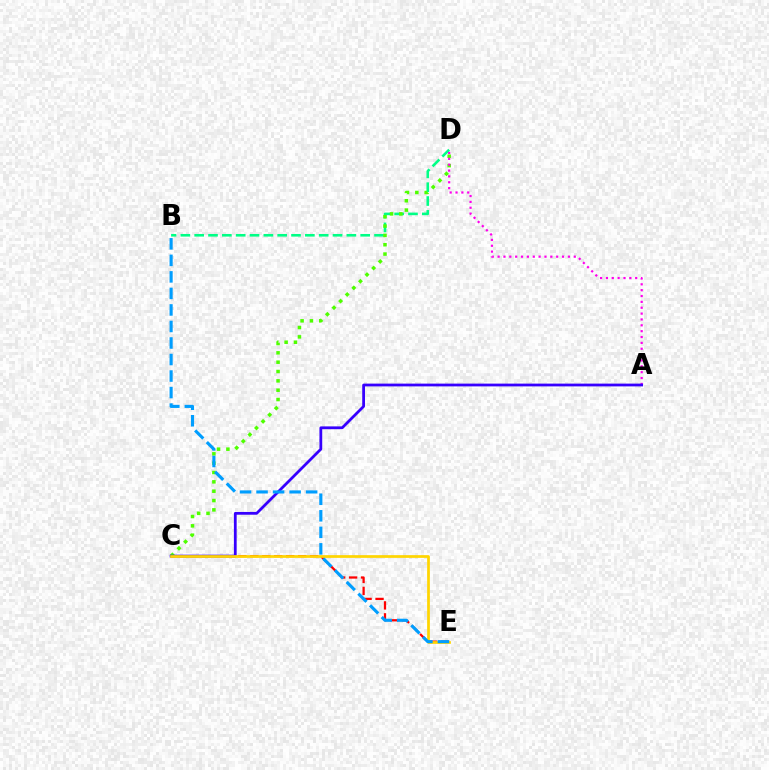{('B', 'D'): [{'color': '#00ff86', 'line_style': 'dashed', 'thickness': 1.88}], ('C', 'E'): [{'color': '#ff0000', 'line_style': 'dashed', 'thickness': 1.62}, {'color': '#ffd500', 'line_style': 'solid', 'thickness': 1.96}], ('C', 'D'): [{'color': '#4fff00', 'line_style': 'dotted', 'thickness': 2.54}], ('A', 'D'): [{'color': '#ff00ed', 'line_style': 'dotted', 'thickness': 1.59}], ('A', 'C'): [{'color': '#3700ff', 'line_style': 'solid', 'thickness': 2.0}], ('B', 'E'): [{'color': '#009eff', 'line_style': 'dashed', 'thickness': 2.25}]}